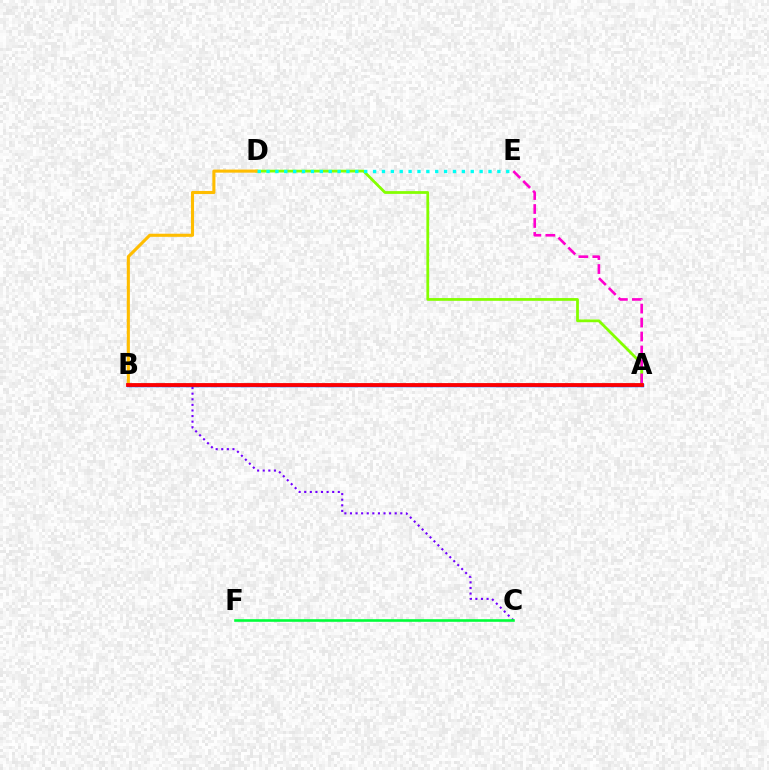{('A', 'D'): [{'color': '#84ff00', 'line_style': 'solid', 'thickness': 1.99}], ('B', 'C'): [{'color': '#7200ff', 'line_style': 'dotted', 'thickness': 1.52}], ('B', 'D'): [{'color': '#ffbd00', 'line_style': 'solid', 'thickness': 2.23}], ('C', 'F'): [{'color': '#00ff39', 'line_style': 'solid', 'thickness': 1.88}], ('A', 'E'): [{'color': '#ff00cf', 'line_style': 'dashed', 'thickness': 1.9}], ('A', 'B'): [{'color': '#004bff', 'line_style': 'solid', 'thickness': 2.5}, {'color': '#ff0000', 'line_style': 'solid', 'thickness': 2.73}], ('D', 'E'): [{'color': '#00fff6', 'line_style': 'dotted', 'thickness': 2.41}]}